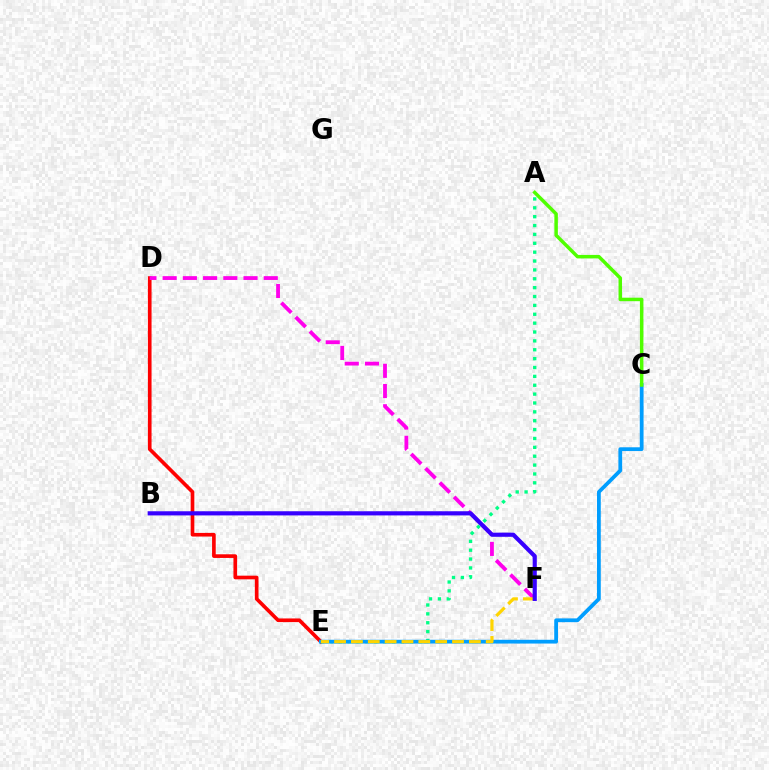{('D', 'E'): [{'color': '#ff0000', 'line_style': 'solid', 'thickness': 2.63}], ('A', 'E'): [{'color': '#00ff86', 'line_style': 'dotted', 'thickness': 2.41}], ('C', 'E'): [{'color': '#009eff', 'line_style': 'solid', 'thickness': 2.72}], ('D', 'F'): [{'color': '#ff00ed', 'line_style': 'dashed', 'thickness': 2.75}], ('A', 'C'): [{'color': '#4fff00', 'line_style': 'solid', 'thickness': 2.51}], ('E', 'F'): [{'color': '#ffd500', 'line_style': 'dashed', 'thickness': 2.29}], ('B', 'F'): [{'color': '#3700ff', 'line_style': 'solid', 'thickness': 3.0}]}